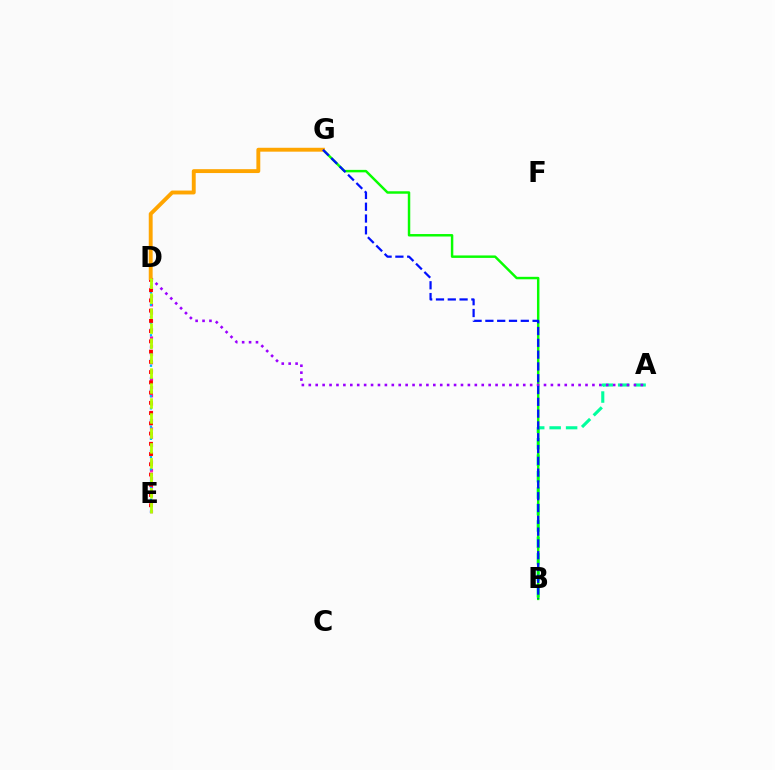{('A', 'B'): [{'color': '#00ff9d', 'line_style': 'dashed', 'thickness': 2.23}], ('D', 'E'): [{'color': '#ff00bd', 'line_style': 'dotted', 'thickness': 2.25}, {'color': '#00b5ff', 'line_style': 'dotted', 'thickness': 1.65}, {'color': '#ff0000', 'line_style': 'dotted', 'thickness': 2.78}, {'color': '#b3ff00', 'line_style': 'dashed', 'thickness': 2.03}], ('B', 'G'): [{'color': '#08ff00', 'line_style': 'solid', 'thickness': 1.77}, {'color': '#0010ff', 'line_style': 'dashed', 'thickness': 1.6}], ('A', 'D'): [{'color': '#9b00ff', 'line_style': 'dotted', 'thickness': 1.88}], ('D', 'G'): [{'color': '#ffa500', 'line_style': 'solid', 'thickness': 2.8}]}